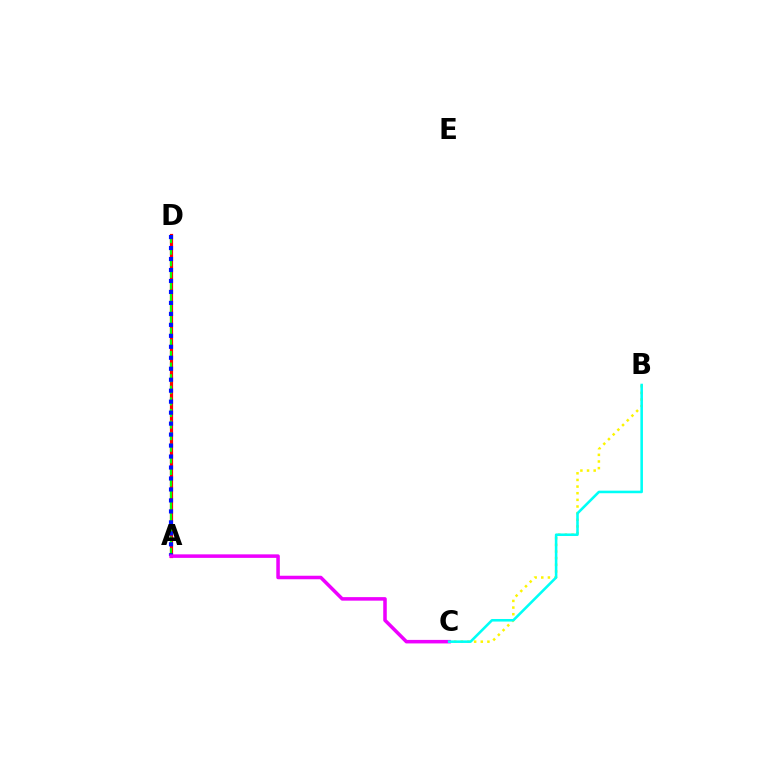{('A', 'D'): [{'color': '#ff0000', 'line_style': 'solid', 'thickness': 2.29}, {'color': '#08ff00', 'line_style': 'dashed', 'thickness': 1.57}, {'color': '#0010ff', 'line_style': 'dotted', 'thickness': 2.98}], ('B', 'C'): [{'color': '#fcf500', 'line_style': 'dotted', 'thickness': 1.8}, {'color': '#00fff6', 'line_style': 'solid', 'thickness': 1.85}], ('A', 'C'): [{'color': '#ee00ff', 'line_style': 'solid', 'thickness': 2.54}]}